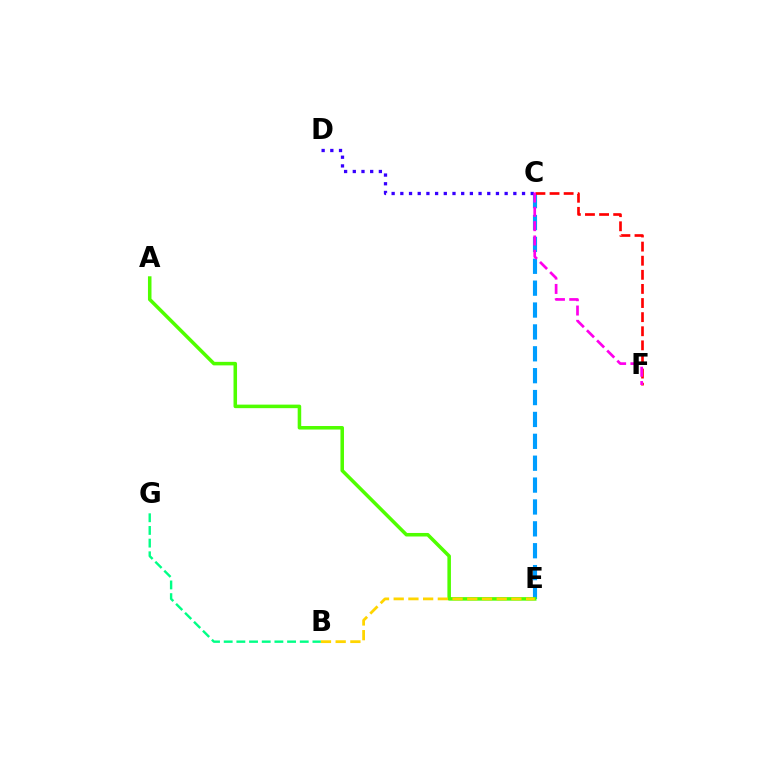{('C', 'E'): [{'color': '#009eff', 'line_style': 'dashed', 'thickness': 2.97}], ('C', 'F'): [{'color': '#ff0000', 'line_style': 'dashed', 'thickness': 1.92}, {'color': '#ff00ed', 'line_style': 'dashed', 'thickness': 1.95}], ('A', 'E'): [{'color': '#4fff00', 'line_style': 'solid', 'thickness': 2.54}], ('C', 'D'): [{'color': '#3700ff', 'line_style': 'dotted', 'thickness': 2.36}], ('B', 'E'): [{'color': '#ffd500', 'line_style': 'dashed', 'thickness': 2.0}], ('B', 'G'): [{'color': '#00ff86', 'line_style': 'dashed', 'thickness': 1.72}]}